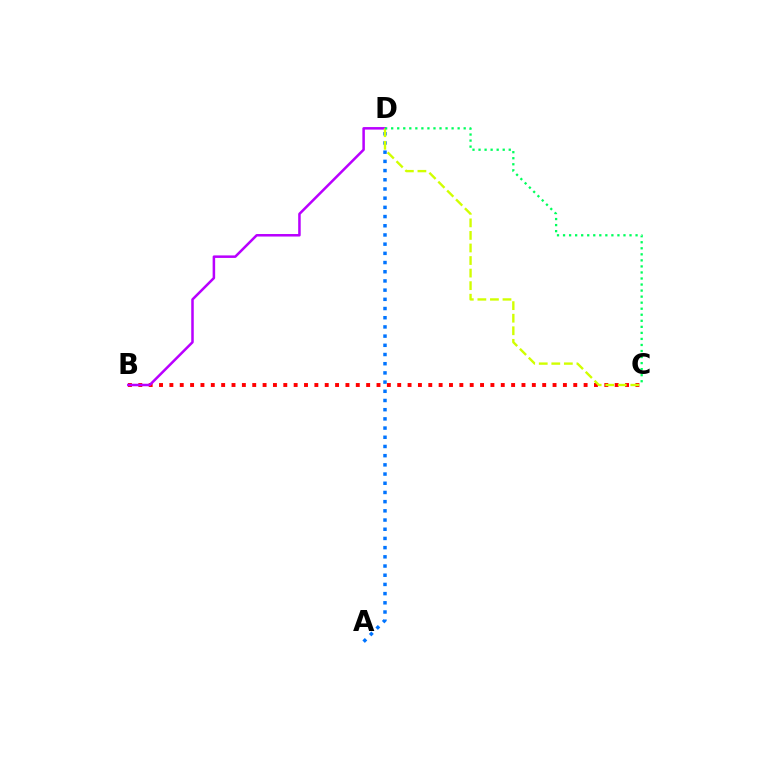{('B', 'C'): [{'color': '#ff0000', 'line_style': 'dotted', 'thickness': 2.81}], ('A', 'D'): [{'color': '#0074ff', 'line_style': 'dotted', 'thickness': 2.5}], ('B', 'D'): [{'color': '#b900ff', 'line_style': 'solid', 'thickness': 1.81}], ('C', 'D'): [{'color': '#d1ff00', 'line_style': 'dashed', 'thickness': 1.71}, {'color': '#00ff5c', 'line_style': 'dotted', 'thickness': 1.64}]}